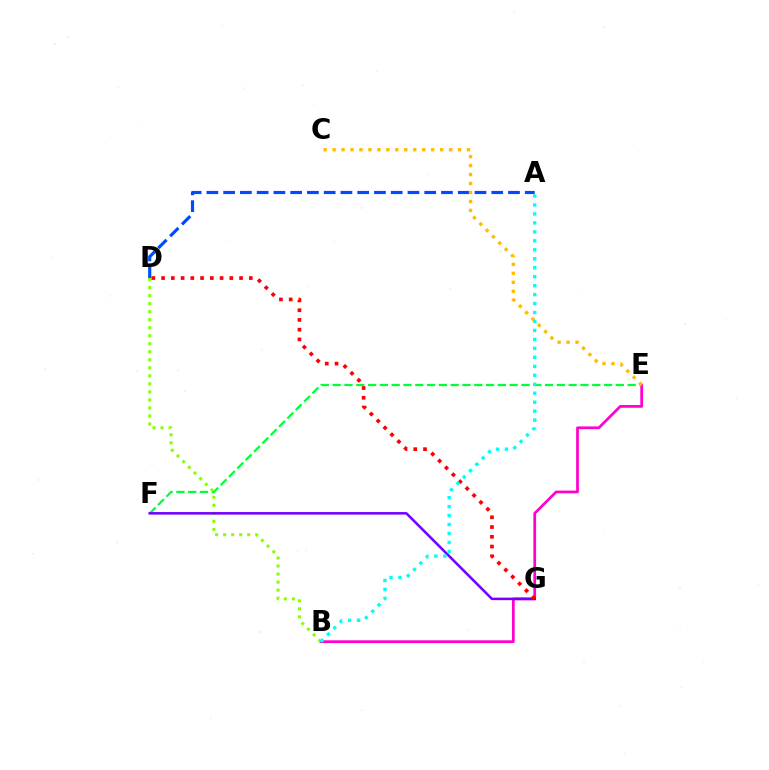{('B', 'E'): [{'color': '#ff00cf', 'line_style': 'solid', 'thickness': 1.97}], ('A', 'D'): [{'color': '#004bff', 'line_style': 'dashed', 'thickness': 2.28}], ('E', 'F'): [{'color': '#00ff39', 'line_style': 'dashed', 'thickness': 1.6}], ('B', 'D'): [{'color': '#84ff00', 'line_style': 'dotted', 'thickness': 2.18}], ('C', 'E'): [{'color': '#ffbd00', 'line_style': 'dotted', 'thickness': 2.43}], ('F', 'G'): [{'color': '#7200ff', 'line_style': 'solid', 'thickness': 1.82}], ('D', 'G'): [{'color': '#ff0000', 'line_style': 'dotted', 'thickness': 2.65}], ('A', 'B'): [{'color': '#00fff6', 'line_style': 'dotted', 'thickness': 2.44}]}